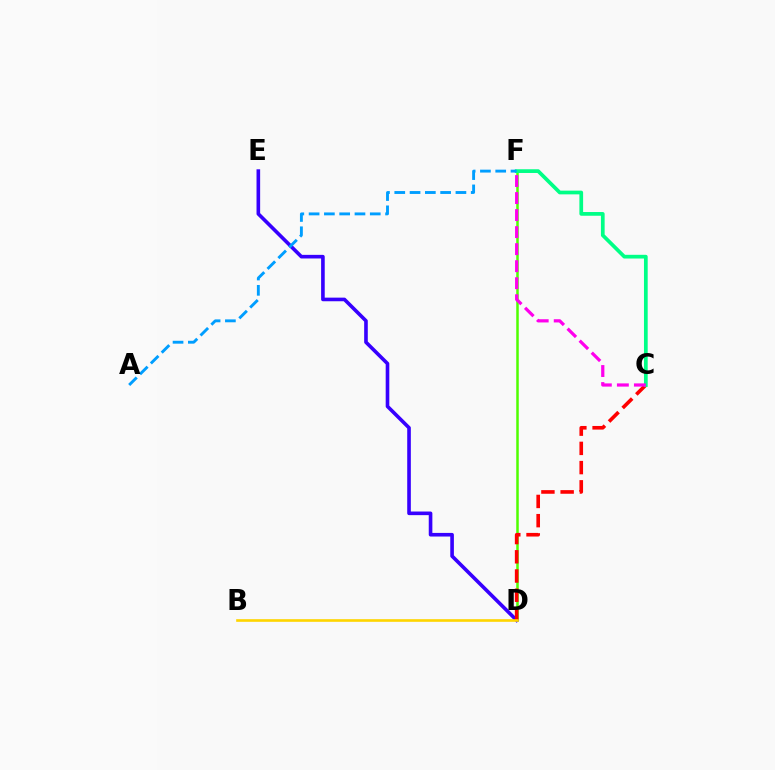{('D', 'F'): [{'color': '#4fff00', 'line_style': 'solid', 'thickness': 1.81}], ('D', 'E'): [{'color': '#3700ff', 'line_style': 'solid', 'thickness': 2.6}], ('C', 'D'): [{'color': '#ff0000', 'line_style': 'dashed', 'thickness': 2.61}], ('C', 'F'): [{'color': '#00ff86', 'line_style': 'solid', 'thickness': 2.68}, {'color': '#ff00ed', 'line_style': 'dashed', 'thickness': 2.31}], ('B', 'D'): [{'color': '#ffd500', 'line_style': 'solid', 'thickness': 1.89}], ('A', 'F'): [{'color': '#009eff', 'line_style': 'dashed', 'thickness': 2.08}]}